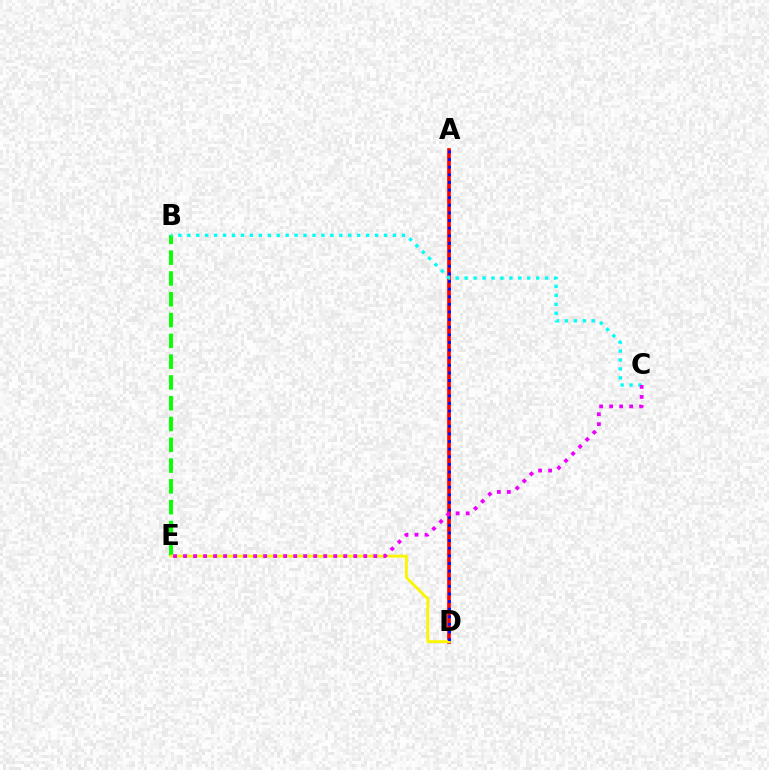{('A', 'D'): [{'color': '#ff0000', 'line_style': 'solid', 'thickness': 2.65}, {'color': '#0010ff', 'line_style': 'dotted', 'thickness': 2.07}], ('B', 'E'): [{'color': '#08ff00', 'line_style': 'dashed', 'thickness': 2.82}], ('B', 'C'): [{'color': '#00fff6', 'line_style': 'dotted', 'thickness': 2.43}], ('D', 'E'): [{'color': '#fcf500', 'line_style': 'solid', 'thickness': 2.05}], ('C', 'E'): [{'color': '#ee00ff', 'line_style': 'dotted', 'thickness': 2.72}]}